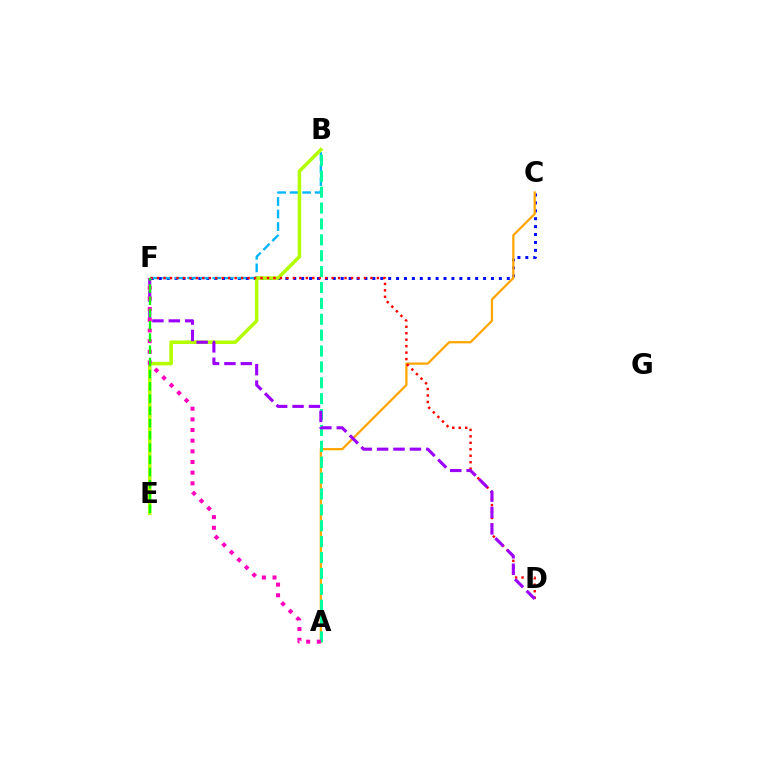{('C', 'F'): [{'color': '#0010ff', 'line_style': 'dotted', 'thickness': 2.15}], ('B', 'F'): [{'color': '#00b5ff', 'line_style': 'dashed', 'thickness': 1.7}], ('B', 'E'): [{'color': '#b3ff00', 'line_style': 'solid', 'thickness': 2.54}], ('A', 'C'): [{'color': '#ffa500', 'line_style': 'solid', 'thickness': 1.62}], ('D', 'F'): [{'color': '#ff0000', 'line_style': 'dotted', 'thickness': 1.76}, {'color': '#9b00ff', 'line_style': 'dashed', 'thickness': 2.23}], ('A', 'B'): [{'color': '#00ff9d', 'line_style': 'dashed', 'thickness': 2.16}], ('A', 'F'): [{'color': '#ff00bd', 'line_style': 'dotted', 'thickness': 2.9}], ('E', 'F'): [{'color': '#08ff00', 'line_style': 'dashed', 'thickness': 1.66}]}